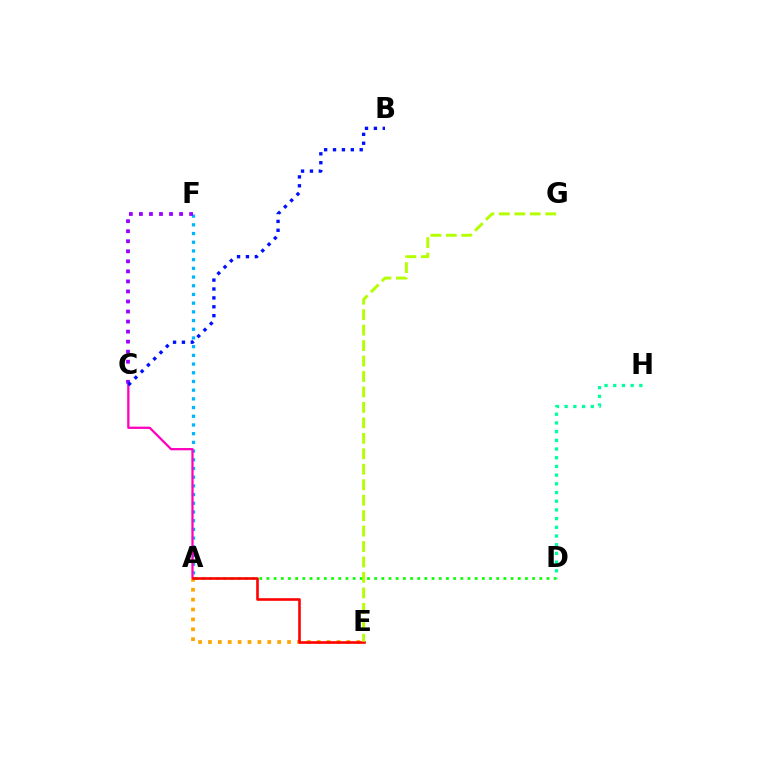{('A', 'F'): [{'color': '#00b5ff', 'line_style': 'dotted', 'thickness': 2.36}], ('A', 'D'): [{'color': '#08ff00', 'line_style': 'dotted', 'thickness': 1.95}], ('A', 'C'): [{'color': '#ff00bd', 'line_style': 'solid', 'thickness': 1.63}], ('A', 'E'): [{'color': '#ffa500', 'line_style': 'dotted', 'thickness': 2.69}, {'color': '#ff0000', 'line_style': 'solid', 'thickness': 1.88}], ('C', 'F'): [{'color': '#9b00ff', 'line_style': 'dotted', 'thickness': 2.73}], ('E', 'G'): [{'color': '#b3ff00', 'line_style': 'dashed', 'thickness': 2.1}], ('B', 'C'): [{'color': '#0010ff', 'line_style': 'dotted', 'thickness': 2.42}], ('D', 'H'): [{'color': '#00ff9d', 'line_style': 'dotted', 'thickness': 2.36}]}